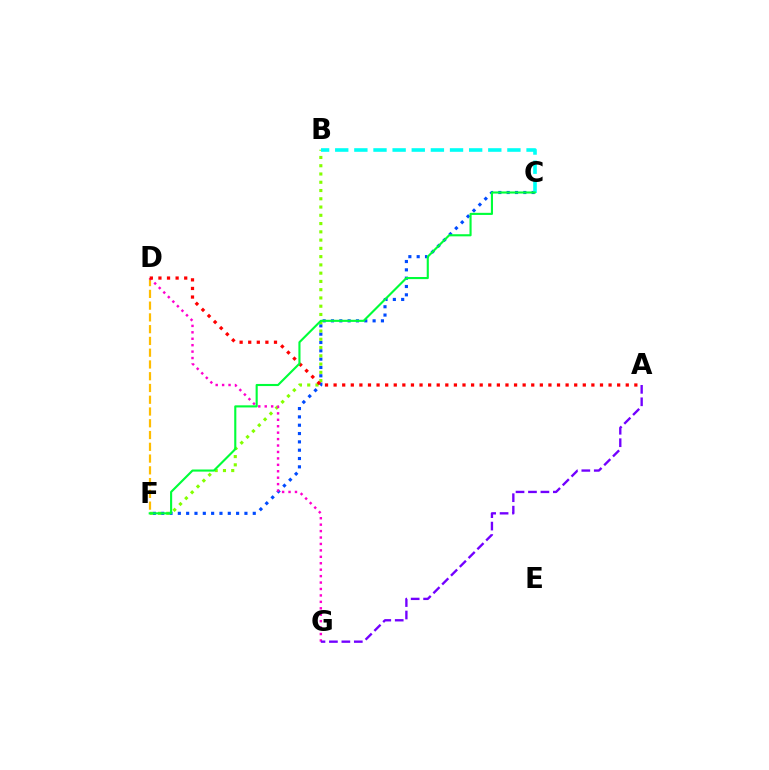{('D', 'F'): [{'color': '#ffbd00', 'line_style': 'dashed', 'thickness': 1.6}], ('C', 'F'): [{'color': '#004bff', 'line_style': 'dotted', 'thickness': 2.26}, {'color': '#00ff39', 'line_style': 'solid', 'thickness': 1.52}], ('B', 'F'): [{'color': '#84ff00', 'line_style': 'dotted', 'thickness': 2.25}], ('B', 'C'): [{'color': '#00fff6', 'line_style': 'dashed', 'thickness': 2.6}], ('D', 'G'): [{'color': '#ff00cf', 'line_style': 'dotted', 'thickness': 1.75}], ('A', 'D'): [{'color': '#ff0000', 'line_style': 'dotted', 'thickness': 2.33}], ('A', 'G'): [{'color': '#7200ff', 'line_style': 'dashed', 'thickness': 1.69}]}